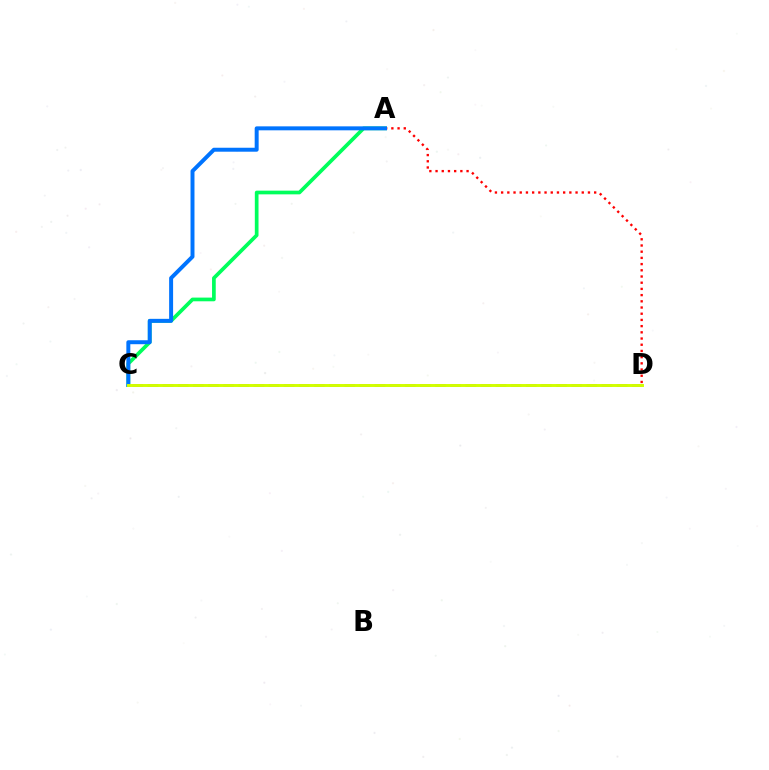{('A', 'C'): [{'color': '#00ff5c', 'line_style': 'solid', 'thickness': 2.66}, {'color': '#0074ff', 'line_style': 'solid', 'thickness': 2.85}], ('A', 'D'): [{'color': '#ff0000', 'line_style': 'dotted', 'thickness': 1.69}], ('C', 'D'): [{'color': '#b900ff', 'line_style': 'dashed', 'thickness': 2.06}, {'color': '#d1ff00', 'line_style': 'solid', 'thickness': 2.12}]}